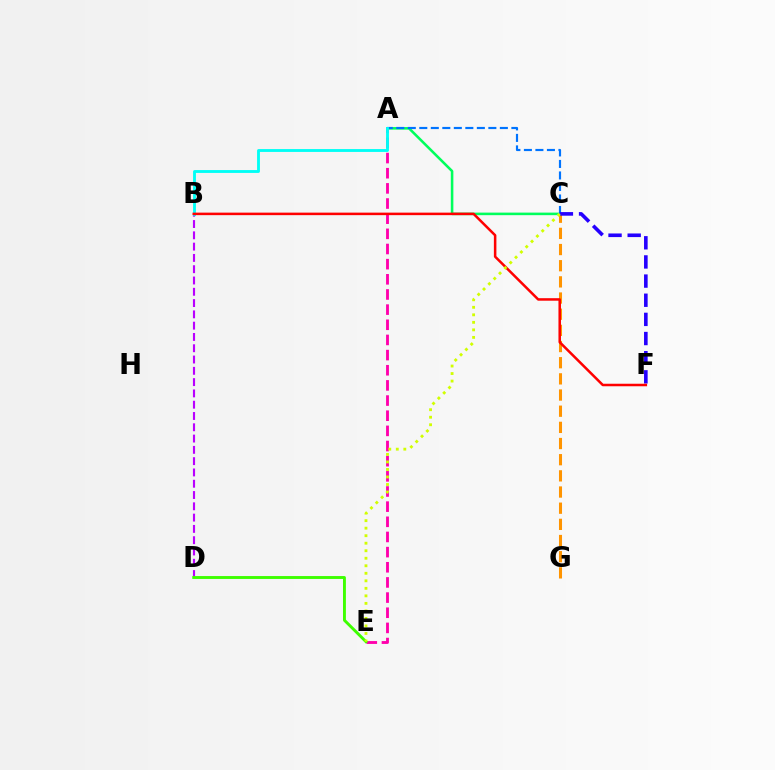{('C', 'G'): [{'color': '#ff9400', 'line_style': 'dashed', 'thickness': 2.2}], ('B', 'D'): [{'color': '#b900ff', 'line_style': 'dashed', 'thickness': 1.53}], ('A', 'E'): [{'color': '#ff00ac', 'line_style': 'dashed', 'thickness': 2.06}], ('A', 'C'): [{'color': '#00ff5c', 'line_style': 'solid', 'thickness': 1.85}, {'color': '#0074ff', 'line_style': 'dashed', 'thickness': 1.56}], ('D', 'E'): [{'color': '#3dff00', 'line_style': 'solid', 'thickness': 2.08}], ('C', 'F'): [{'color': '#2500ff', 'line_style': 'dashed', 'thickness': 2.6}], ('A', 'B'): [{'color': '#00fff6', 'line_style': 'solid', 'thickness': 2.06}], ('B', 'F'): [{'color': '#ff0000', 'line_style': 'solid', 'thickness': 1.81}], ('C', 'E'): [{'color': '#d1ff00', 'line_style': 'dotted', 'thickness': 2.04}]}